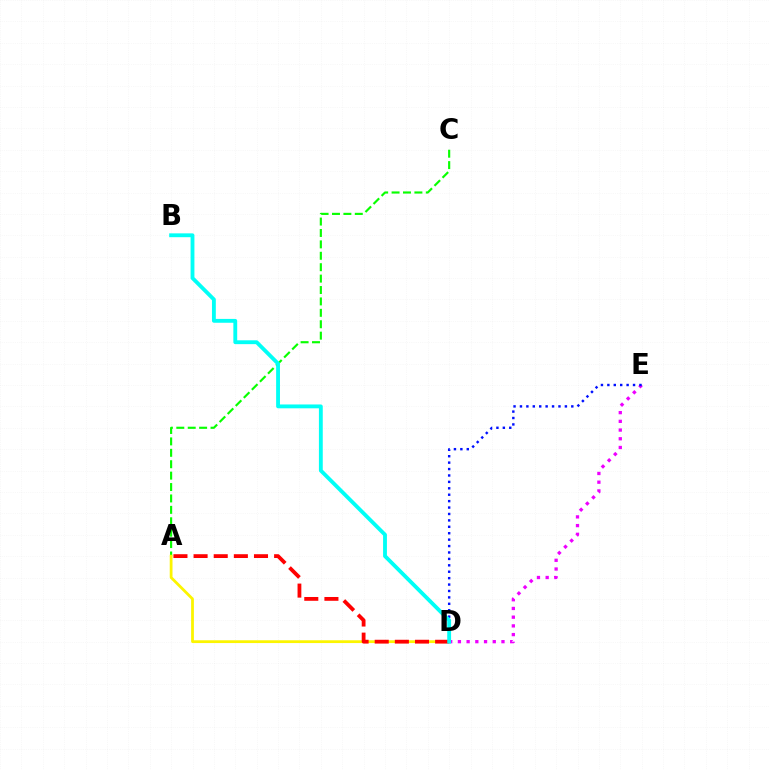{('A', 'C'): [{'color': '#08ff00', 'line_style': 'dashed', 'thickness': 1.55}], ('D', 'E'): [{'color': '#ee00ff', 'line_style': 'dotted', 'thickness': 2.37}, {'color': '#0010ff', 'line_style': 'dotted', 'thickness': 1.74}], ('A', 'D'): [{'color': '#fcf500', 'line_style': 'solid', 'thickness': 2.0}, {'color': '#ff0000', 'line_style': 'dashed', 'thickness': 2.74}], ('B', 'D'): [{'color': '#00fff6', 'line_style': 'solid', 'thickness': 2.77}]}